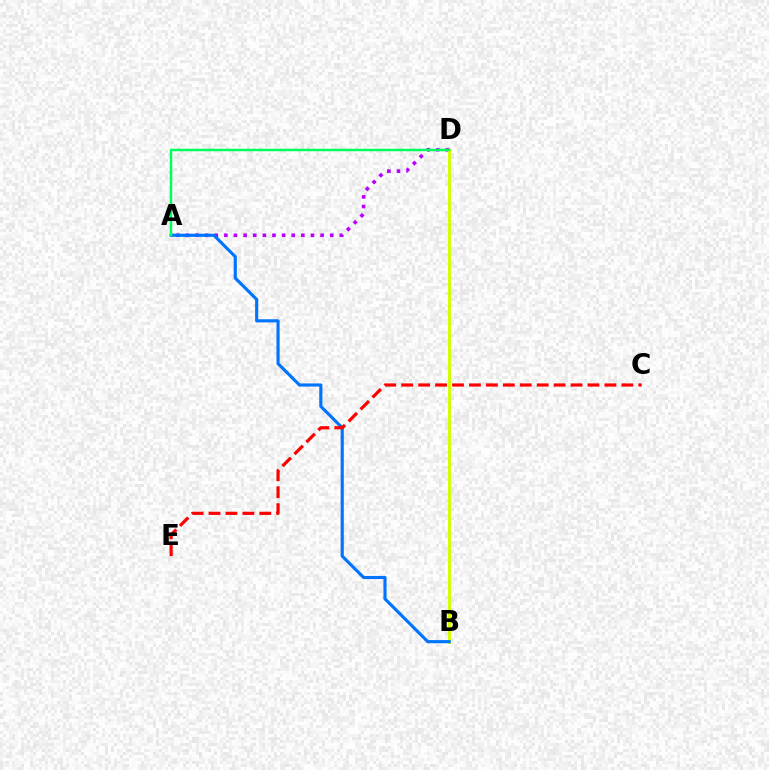{('A', 'D'): [{'color': '#b900ff', 'line_style': 'dotted', 'thickness': 2.61}, {'color': '#00ff5c', 'line_style': 'solid', 'thickness': 1.79}], ('B', 'D'): [{'color': '#d1ff00', 'line_style': 'solid', 'thickness': 2.11}], ('A', 'B'): [{'color': '#0074ff', 'line_style': 'solid', 'thickness': 2.26}], ('C', 'E'): [{'color': '#ff0000', 'line_style': 'dashed', 'thickness': 2.3}]}